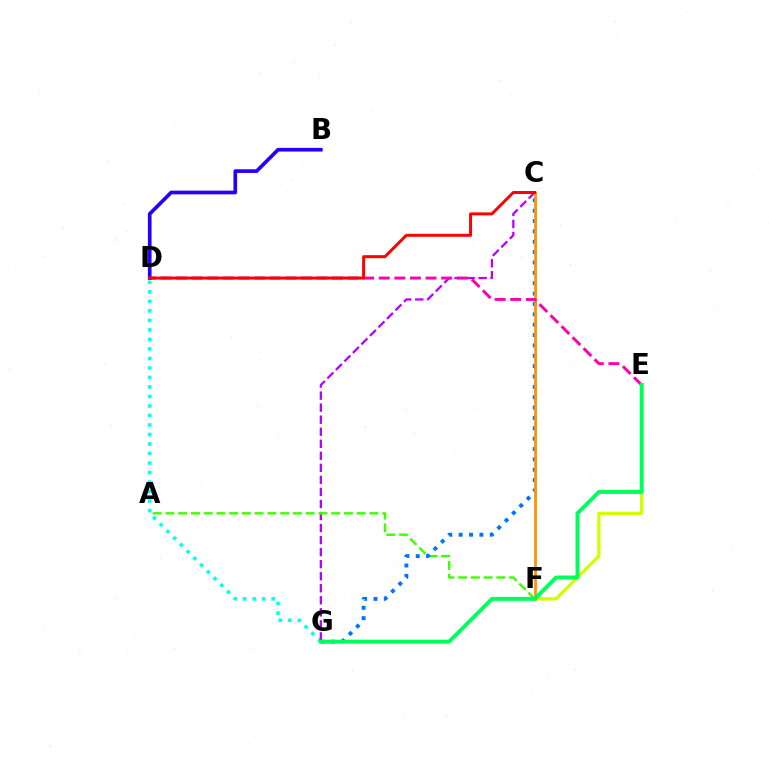{('D', 'G'): [{'color': '#00fff6', 'line_style': 'dotted', 'thickness': 2.58}], ('E', 'F'): [{'color': '#d1ff00', 'line_style': 'solid', 'thickness': 2.36}], ('C', 'G'): [{'color': '#b900ff', 'line_style': 'dashed', 'thickness': 1.64}, {'color': '#0074ff', 'line_style': 'dotted', 'thickness': 2.82}], ('A', 'F'): [{'color': '#3dff00', 'line_style': 'dashed', 'thickness': 1.73}], ('C', 'F'): [{'color': '#ff9400', 'line_style': 'solid', 'thickness': 2.02}], ('D', 'E'): [{'color': '#ff00ac', 'line_style': 'dashed', 'thickness': 2.12}], ('B', 'D'): [{'color': '#2500ff', 'line_style': 'solid', 'thickness': 2.65}], ('C', 'D'): [{'color': '#ff0000', 'line_style': 'solid', 'thickness': 2.15}], ('E', 'G'): [{'color': '#00ff5c', 'line_style': 'solid', 'thickness': 2.84}]}